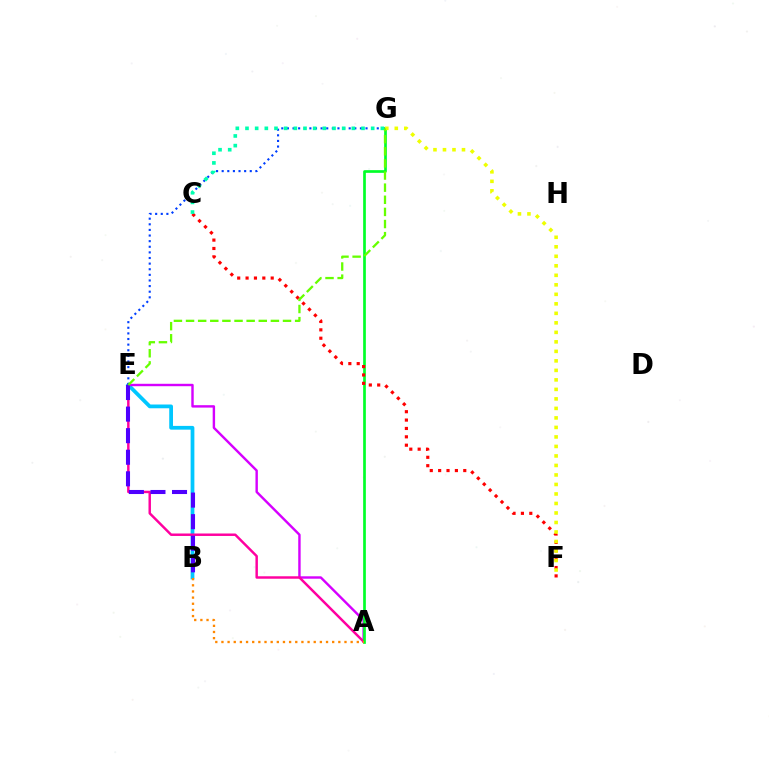{('B', 'E'): [{'color': '#00c7ff', 'line_style': 'solid', 'thickness': 2.71}, {'color': '#4f00ff', 'line_style': 'dashed', 'thickness': 2.93}], ('A', 'E'): [{'color': '#d600ff', 'line_style': 'solid', 'thickness': 1.74}, {'color': '#ff00a0', 'line_style': 'solid', 'thickness': 1.77}], ('A', 'G'): [{'color': '#00ff27', 'line_style': 'solid', 'thickness': 1.94}], ('A', 'B'): [{'color': '#ff8800', 'line_style': 'dotted', 'thickness': 1.67}], ('C', 'F'): [{'color': '#ff0000', 'line_style': 'dotted', 'thickness': 2.28}], ('E', 'G'): [{'color': '#003fff', 'line_style': 'dotted', 'thickness': 1.53}, {'color': '#66ff00', 'line_style': 'dashed', 'thickness': 1.65}], ('C', 'G'): [{'color': '#00ffaf', 'line_style': 'dotted', 'thickness': 2.63}], ('F', 'G'): [{'color': '#eeff00', 'line_style': 'dotted', 'thickness': 2.58}]}